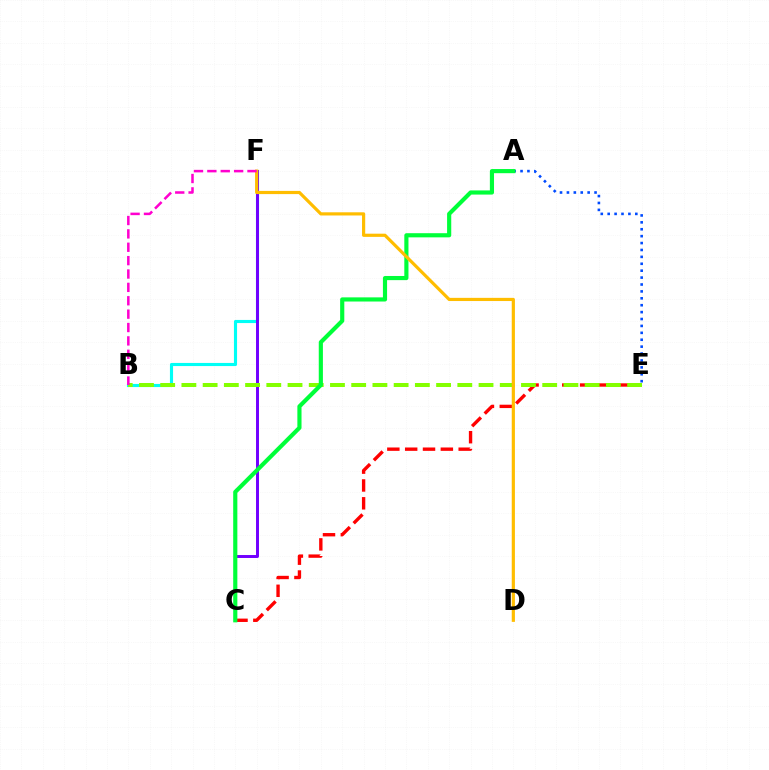{('B', 'F'): [{'color': '#00fff6', 'line_style': 'solid', 'thickness': 2.25}, {'color': '#ff00cf', 'line_style': 'dashed', 'thickness': 1.82}], ('C', 'F'): [{'color': '#7200ff', 'line_style': 'solid', 'thickness': 2.13}], ('C', 'E'): [{'color': '#ff0000', 'line_style': 'dashed', 'thickness': 2.42}], ('A', 'E'): [{'color': '#004bff', 'line_style': 'dotted', 'thickness': 1.88}], ('B', 'E'): [{'color': '#84ff00', 'line_style': 'dashed', 'thickness': 2.88}], ('A', 'C'): [{'color': '#00ff39', 'line_style': 'solid', 'thickness': 2.99}], ('D', 'F'): [{'color': '#ffbd00', 'line_style': 'solid', 'thickness': 2.29}]}